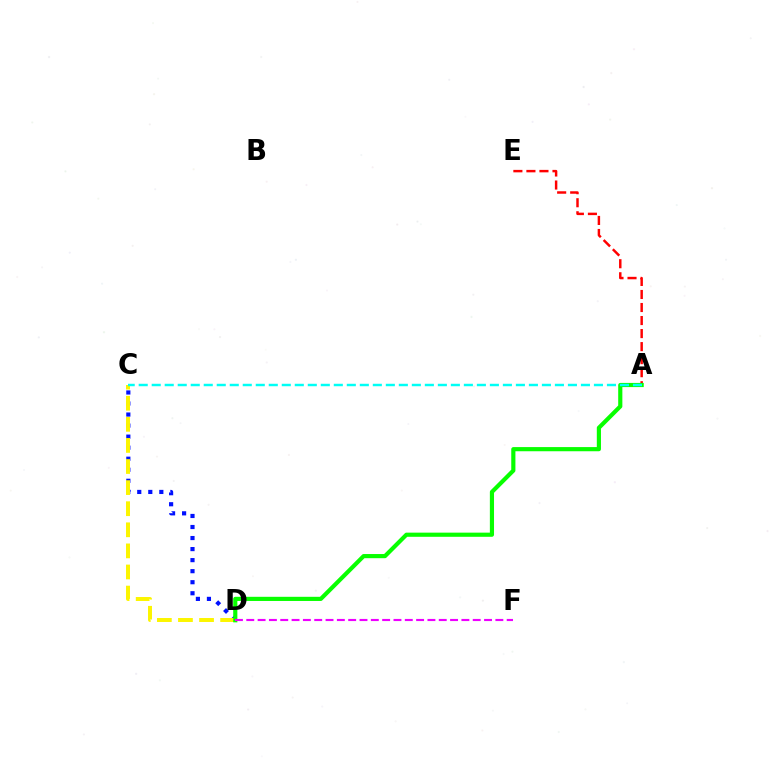{('A', 'E'): [{'color': '#ff0000', 'line_style': 'dashed', 'thickness': 1.77}], ('C', 'D'): [{'color': '#0010ff', 'line_style': 'dotted', 'thickness': 3.0}, {'color': '#fcf500', 'line_style': 'dashed', 'thickness': 2.87}], ('A', 'D'): [{'color': '#08ff00', 'line_style': 'solid', 'thickness': 3.0}], ('A', 'C'): [{'color': '#00fff6', 'line_style': 'dashed', 'thickness': 1.77}], ('D', 'F'): [{'color': '#ee00ff', 'line_style': 'dashed', 'thickness': 1.54}]}